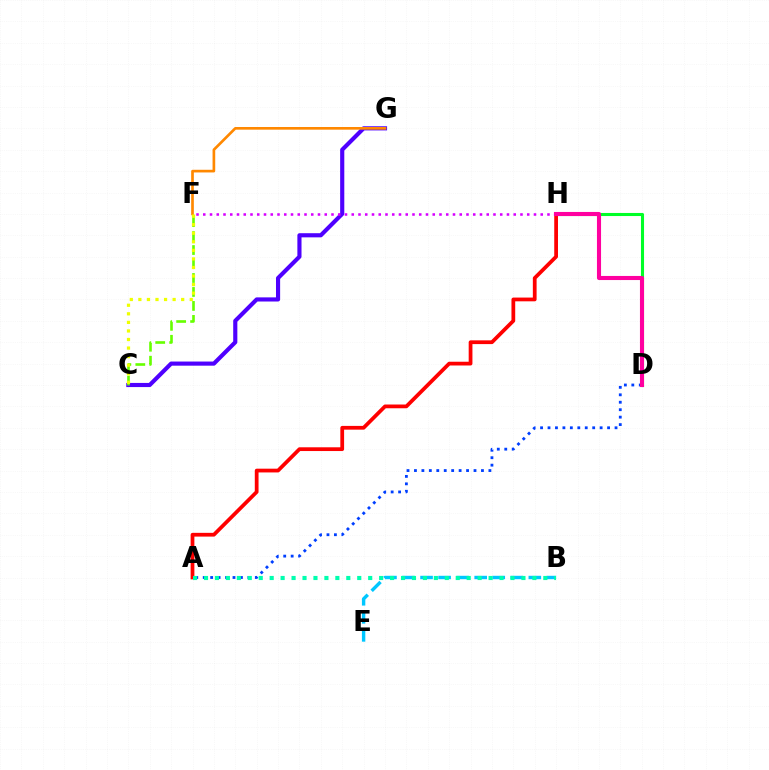{('C', 'G'): [{'color': '#4f00ff', 'line_style': 'solid', 'thickness': 2.98}], ('D', 'H'): [{'color': '#00ff27', 'line_style': 'solid', 'thickness': 2.21}, {'color': '#ff00a0', 'line_style': 'solid', 'thickness': 2.95}], ('C', 'F'): [{'color': '#66ff00', 'line_style': 'dashed', 'thickness': 1.9}, {'color': '#eeff00', 'line_style': 'dotted', 'thickness': 2.33}], ('F', 'H'): [{'color': '#d600ff', 'line_style': 'dotted', 'thickness': 1.83}], ('A', 'H'): [{'color': '#ff0000', 'line_style': 'solid', 'thickness': 2.7}], ('A', 'D'): [{'color': '#003fff', 'line_style': 'dotted', 'thickness': 2.02}], ('F', 'G'): [{'color': '#ff8800', 'line_style': 'solid', 'thickness': 1.92}], ('B', 'E'): [{'color': '#00c7ff', 'line_style': 'dashed', 'thickness': 2.45}], ('A', 'B'): [{'color': '#00ffaf', 'line_style': 'dotted', 'thickness': 2.97}]}